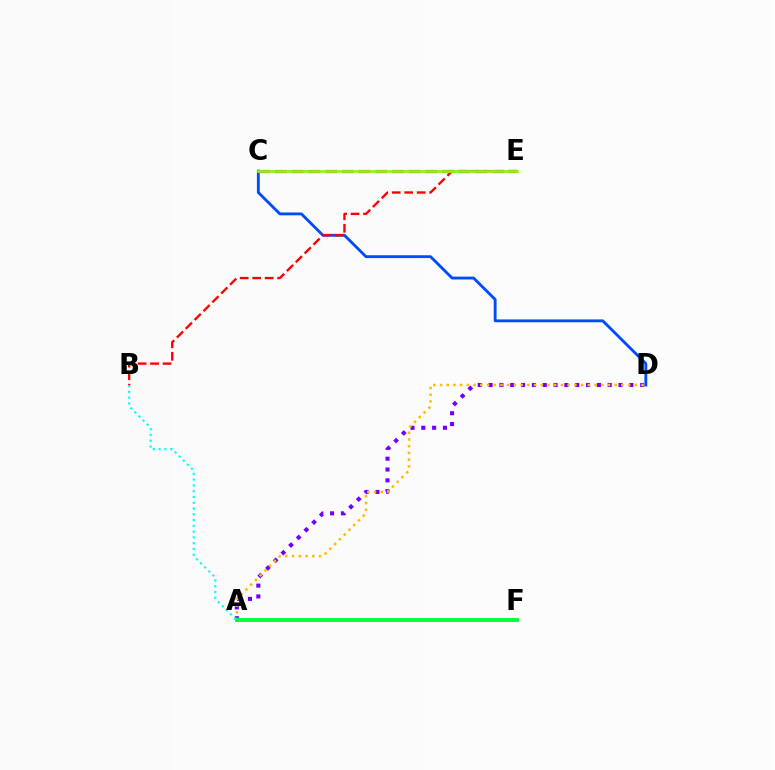{('C', 'D'): [{'color': '#004bff', 'line_style': 'solid', 'thickness': 2.04}], ('B', 'E'): [{'color': '#ff0000', 'line_style': 'dashed', 'thickness': 1.7}], ('C', 'E'): [{'color': '#ff00cf', 'line_style': 'dashed', 'thickness': 2.27}, {'color': '#84ff00', 'line_style': 'solid', 'thickness': 1.92}], ('A', 'D'): [{'color': '#7200ff', 'line_style': 'dotted', 'thickness': 2.94}, {'color': '#ffbd00', 'line_style': 'dotted', 'thickness': 1.83}], ('A', 'F'): [{'color': '#00ff39', 'line_style': 'solid', 'thickness': 2.76}], ('A', 'B'): [{'color': '#00fff6', 'line_style': 'dotted', 'thickness': 1.57}]}